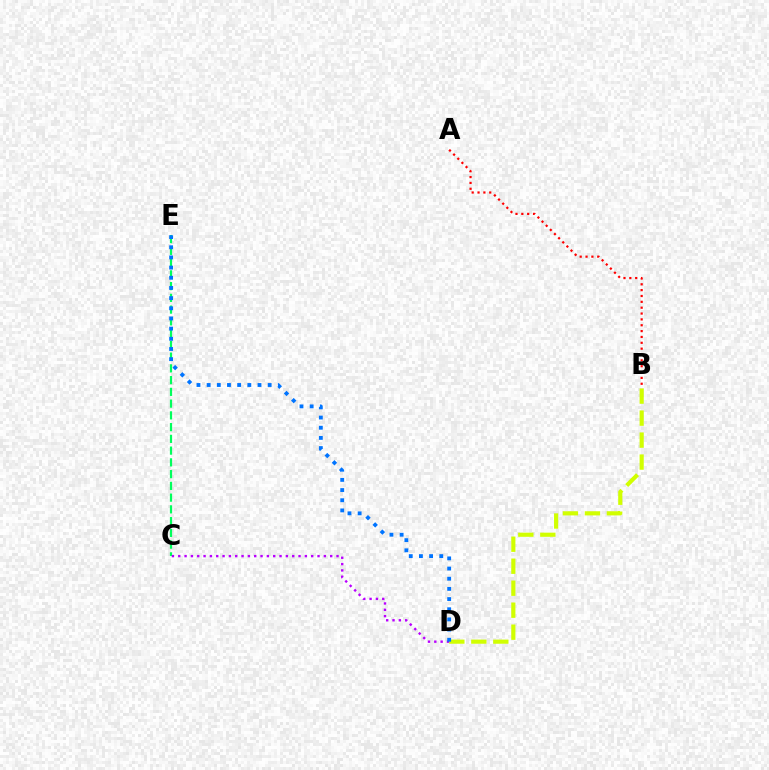{('C', 'E'): [{'color': '#00ff5c', 'line_style': 'dashed', 'thickness': 1.6}], ('B', 'D'): [{'color': '#d1ff00', 'line_style': 'dashed', 'thickness': 2.99}], ('C', 'D'): [{'color': '#b900ff', 'line_style': 'dotted', 'thickness': 1.72}], ('D', 'E'): [{'color': '#0074ff', 'line_style': 'dotted', 'thickness': 2.76}], ('A', 'B'): [{'color': '#ff0000', 'line_style': 'dotted', 'thickness': 1.59}]}